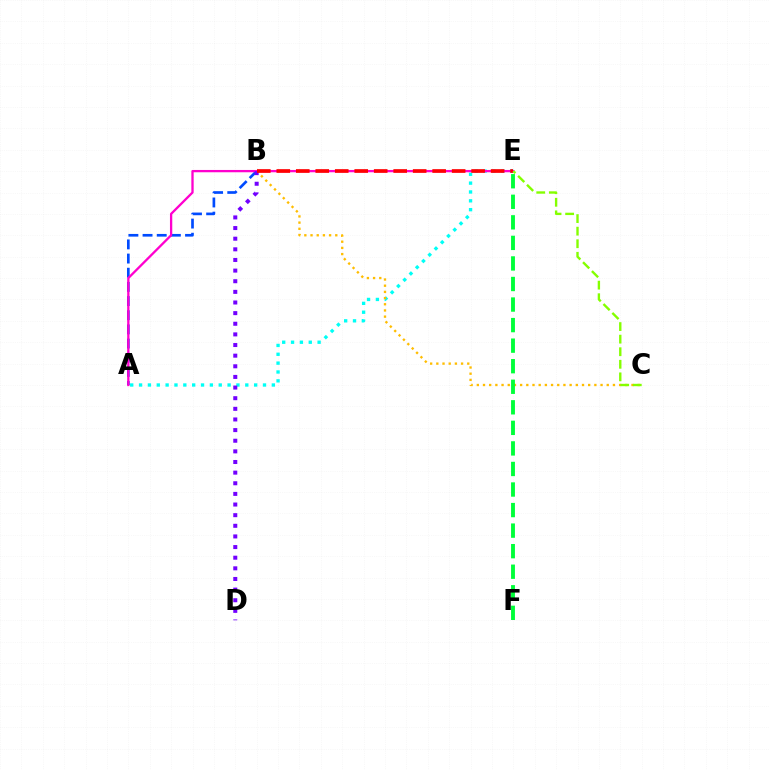{('A', 'E'): [{'color': '#00fff6', 'line_style': 'dotted', 'thickness': 2.41}, {'color': '#ff00cf', 'line_style': 'solid', 'thickness': 1.66}], ('B', 'C'): [{'color': '#ffbd00', 'line_style': 'dotted', 'thickness': 1.68}], ('A', 'B'): [{'color': '#004bff', 'line_style': 'dashed', 'thickness': 1.92}], ('E', 'F'): [{'color': '#00ff39', 'line_style': 'dashed', 'thickness': 2.79}], ('B', 'D'): [{'color': '#7200ff', 'line_style': 'dotted', 'thickness': 2.89}], ('B', 'E'): [{'color': '#ff0000', 'line_style': 'dashed', 'thickness': 2.65}], ('C', 'E'): [{'color': '#84ff00', 'line_style': 'dashed', 'thickness': 1.71}]}